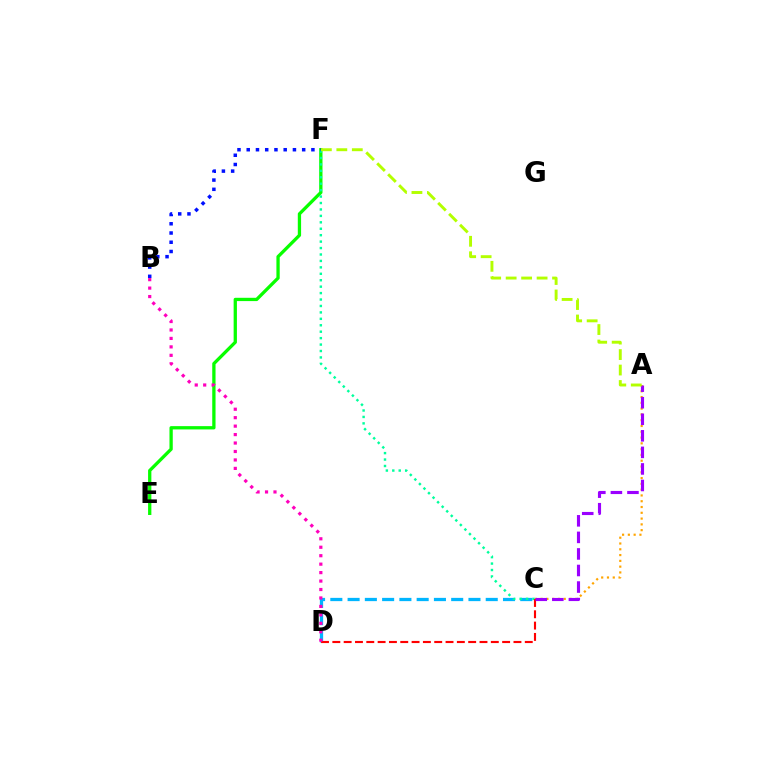{('E', 'F'): [{'color': '#08ff00', 'line_style': 'solid', 'thickness': 2.37}], ('C', 'D'): [{'color': '#00b5ff', 'line_style': 'dashed', 'thickness': 2.35}, {'color': '#ff0000', 'line_style': 'dashed', 'thickness': 1.54}], ('A', 'C'): [{'color': '#ffa500', 'line_style': 'dotted', 'thickness': 1.57}, {'color': '#9b00ff', 'line_style': 'dashed', 'thickness': 2.25}], ('C', 'F'): [{'color': '#00ff9d', 'line_style': 'dotted', 'thickness': 1.75}], ('B', 'F'): [{'color': '#0010ff', 'line_style': 'dotted', 'thickness': 2.51}], ('B', 'D'): [{'color': '#ff00bd', 'line_style': 'dotted', 'thickness': 2.3}], ('A', 'F'): [{'color': '#b3ff00', 'line_style': 'dashed', 'thickness': 2.1}]}